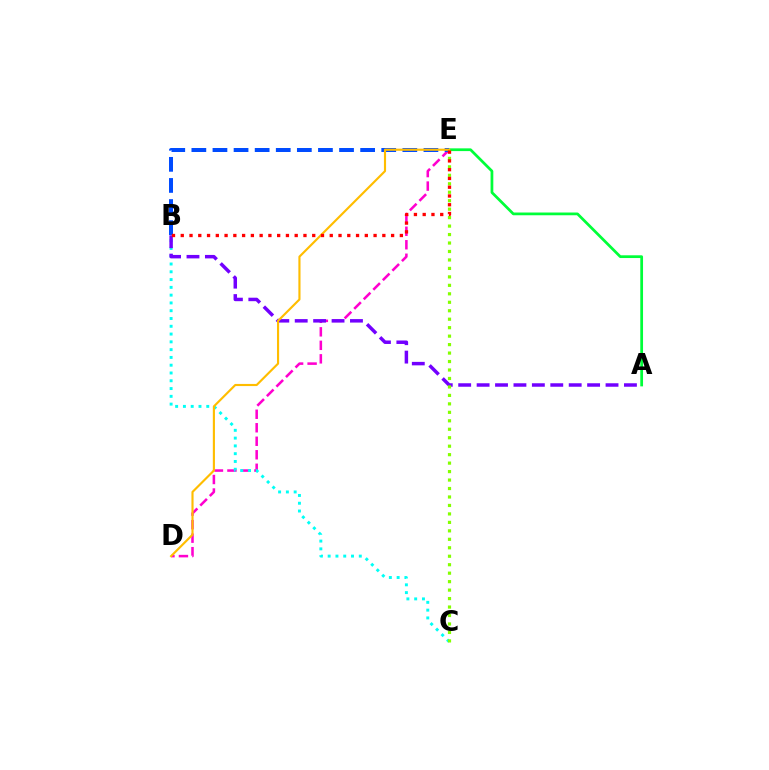{('A', 'E'): [{'color': '#00ff39', 'line_style': 'solid', 'thickness': 1.98}], ('D', 'E'): [{'color': '#ff00cf', 'line_style': 'dashed', 'thickness': 1.83}, {'color': '#ffbd00', 'line_style': 'solid', 'thickness': 1.54}], ('B', 'C'): [{'color': '#00fff6', 'line_style': 'dotted', 'thickness': 2.11}], ('A', 'B'): [{'color': '#7200ff', 'line_style': 'dashed', 'thickness': 2.5}], ('B', 'E'): [{'color': '#004bff', 'line_style': 'dashed', 'thickness': 2.87}, {'color': '#ff0000', 'line_style': 'dotted', 'thickness': 2.38}], ('C', 'E'): [{'color': '#84ff00', 'line_style': 'dotted', 'thickness': 2.3}]}